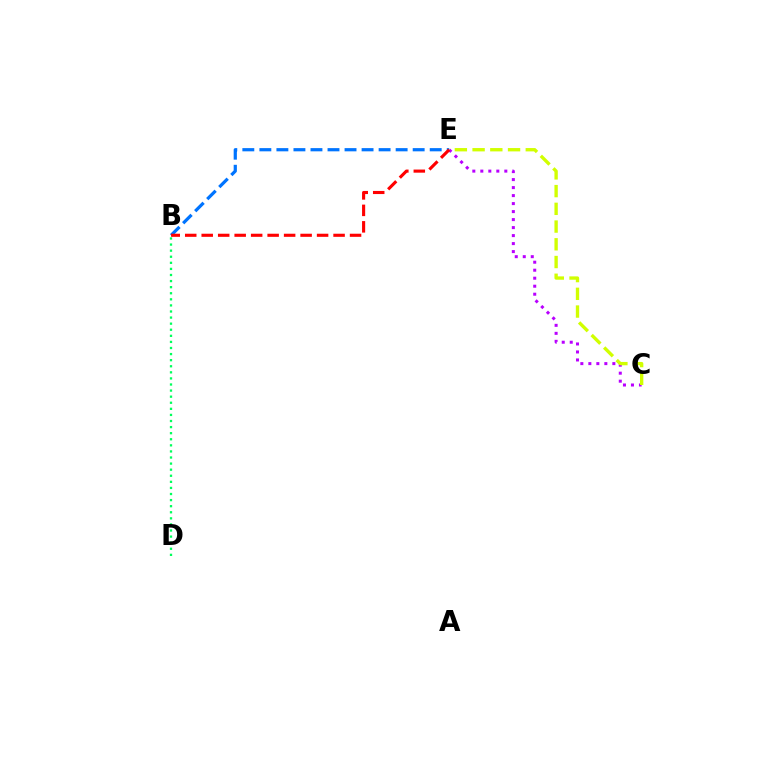{('B', 'D'): [{'color': '#00ff5c', 'line_style': 'dotted', 'thickness': 1.65}], ('B', 'E'): [{'color': '#0074ff', 'line_style': 'dashed', 'thickness': 2.31}, {'color': '#ff0000', 'line_style': 'dashed', 'thickness': 2.24}], ('C', 'E'): [{'color': '#b900ff', 'line_style': 'dotted', 'thickness': 2.17}, {'color': '#d1ff00', 'line_style': 'dashed', 'thickness': 2.41}]}